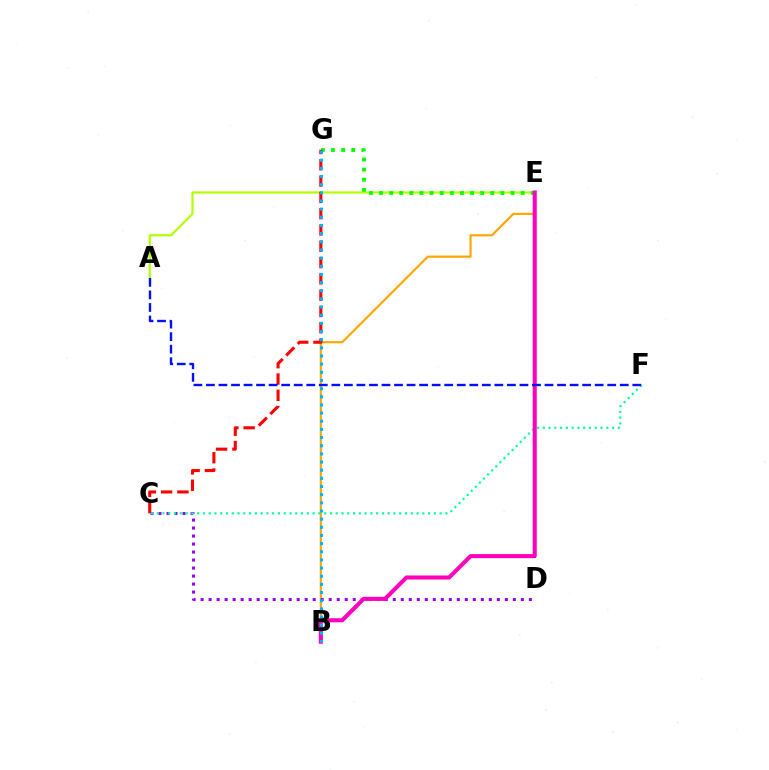{('B', 'E'): [{'color': '#ffa500', 'line_style': 'solid', 'thickness': 1.56}, {'color': '#ff00bd', 'line_style': 'solid', 'thickness': 2.93}], ('A', 'E'): [{'color': '#b3ff00', 'line_style': 'solid', 'thickness': 1.58}], ('E', 'G'): [{'color': '#08ff00', 'line_style': 'dotted', 'thickness': 2.75}], ('C', 'G'): [{'color': '#ff0000', 'line_style': 'dashed', 'thickness': 2.21}], ('C', 'D'): [{'color': '#9b00ff', 'line_style': 'dotted', 'thickness': 2.18}], ('C', 'F'): [{'color': '#00ff9d', 'line_style': 'dotted', 'thickness': 1.57}], ('A', 'F'): [{'color': '#0010ff', 'line_style': 'dashed', 'thickness': 1.7}], ('B', 'G'): [{'color': '#00b5ff', 'line_style': 'dotted', 'thickness': 2.22}]}